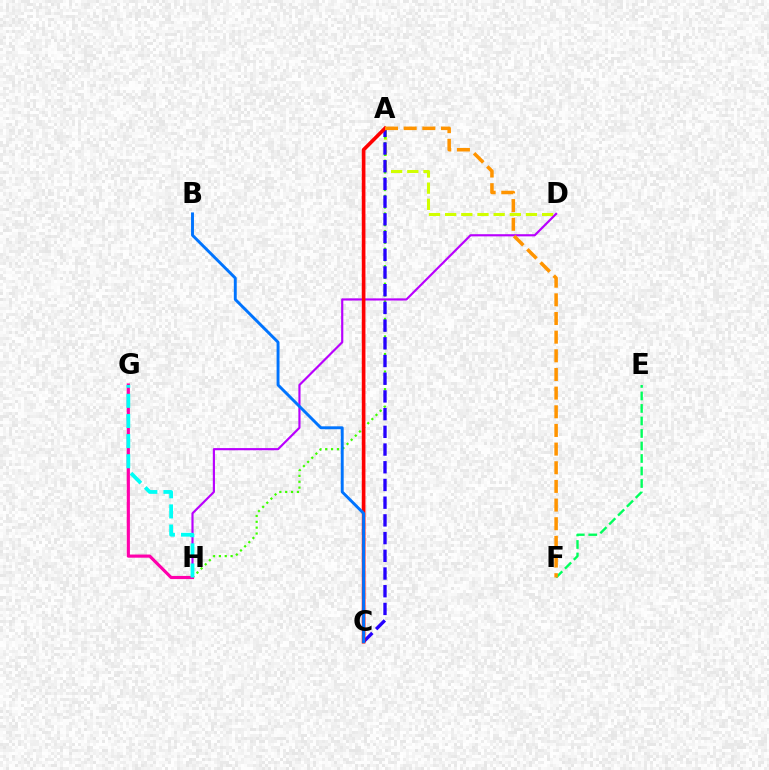{('A', 'D'): [{'color': '#d1ff00', 'line_style': 'dashed', 'thickness': 2.2}], ('A', 'H'): [{'color': '#3dff00', 'line_style': 'dotted', 'thickness': 1.59}], ('E', 'F'): [{'color': '#00ff5c', 'line_style': 'dashed', 'thickness': 1.7}], ('D', 'H'): [{'color': '#b900ff', 'line_style': 'solid', 'thickness': 1.56}], ('A', 'C'): [{'color': '#2500ff', 'line_style': 'dashed', 'thickness': 2.41}, {'color': '#ff0000', 'line_style': 'solid', 'thickness': 2.63}], ('G', 'H'): [{'color': '#ff00ac', 'line_style': 'solid', 'thickness': 2.27}, {'color': '#00fff6', 'line_style': 'dashed', 'thickness': 2.73}], ('A', 'F'): [{'color': '#ff9400', 'line_style': 'dashed', 'thickness': 2.53}], ('B', 'C'): [{'color': '#0074ff', 'line_style': 'solid', 'thickness': 2.1}]}